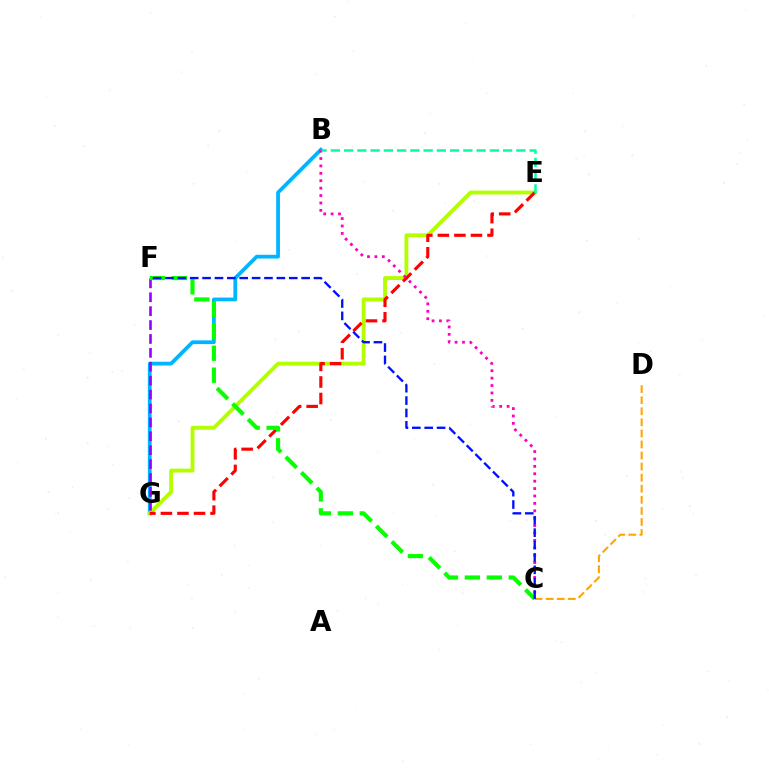{('B', 'G'): [{'color': '#00b5ff', 'line_style': 'solid', 'thickness': 2.71}], ('C', 'D'): [{'color': '#ffa500', 'line_style': 'dashed', 'thickness': 1.5}], ('E', 'G'): [{'color': '#b3ff00', 'line_style': 'solid', 'thickness': 2.78}, {'color': '#ff0000', 'line_style': 'dashed', 'thickness': 2.25}], ('F', 'G'): [{'color': '#9b00ff', 'line_style': 'dashed', 'thickness': 1.89}], ('B', 'C'): [{'color': '#ff00bd', 'line_style': 'dotted', 'thickness': 2.01}], ('C', 'F'): [{'color': '#08ff00', 'line_style': 'dashed', 'thickness': 2.98}, {'color': '#0010ff', 'line_style': 'dashed', 'thickness': 1.68}], ('B', 'E'): [{'color': '#00ff9d', 'line_style': 'dashed', 'thickness': 1.8}]}